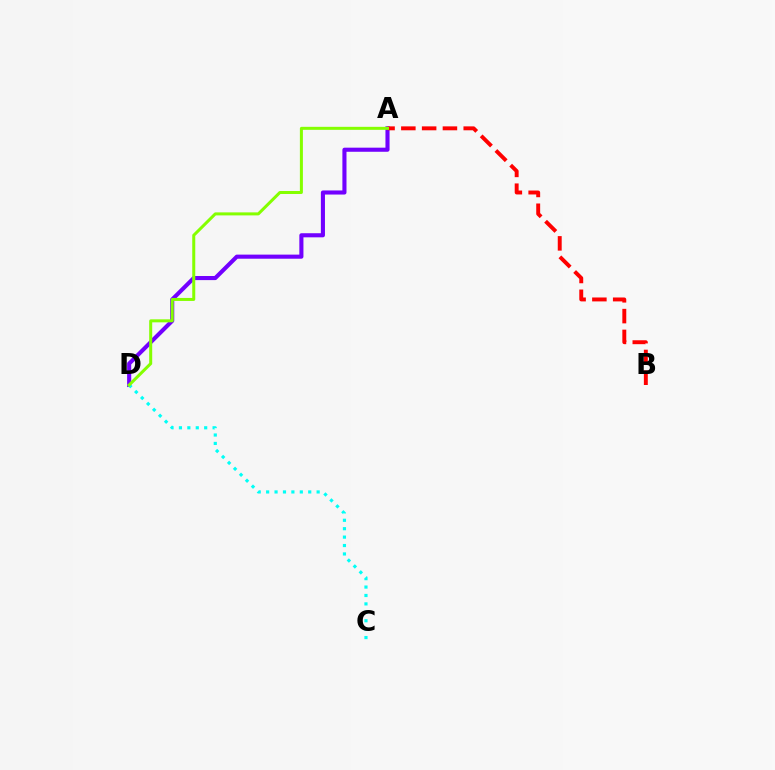{('A', 'D'): [{'color': '#7200ff', 'line_style': 'solid', 'thickness': 2.95}, {'color': '#84ff00', 'line_style': 'solid', 'thickness': 2.17}], ('C', 'D'): [{'color': '#00fff6', 'line_style': 'dotted', 'thickness': 2.29}], ('A', 'B'): [{'color': '#ff0000', 'line_style': 'dashed', 'thickness': 2.82}]}